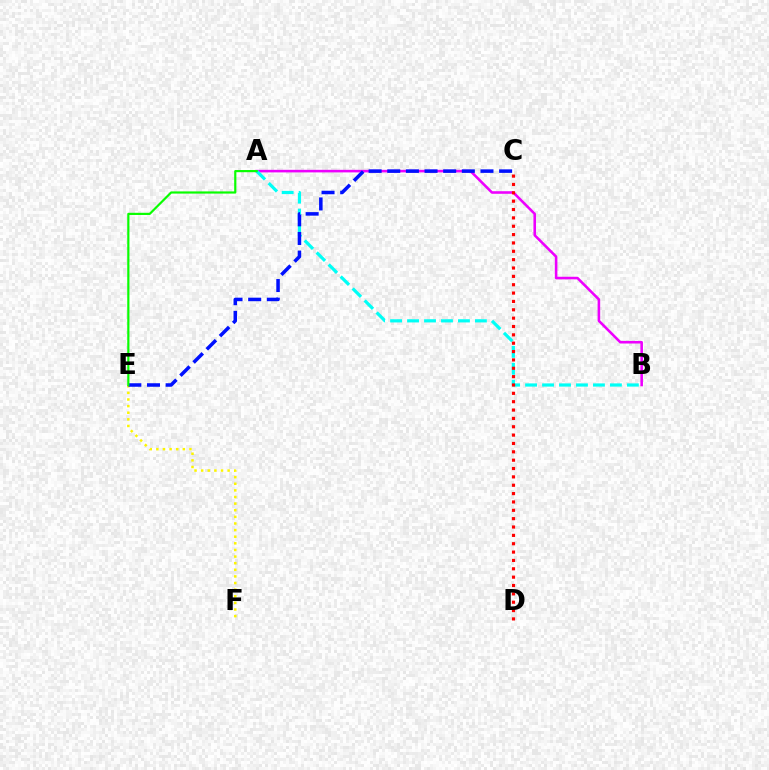{('A', 'B'): [{'color': '#ee00ff', 'line_style': 'solid', 'thickness': 1.86}, {'color': '#00fff6', 'line_style': 'dashed', 'thickness': 2.3}], ('C', 'D'): [{'color': '#ff0000', 'line_style': 'dotted', 'thickness': 2.27}], ('E', 'F'): [{'color': '#fcf500', 'line_style': 'dotted', 'thickness': 1.8}], ('C', 'E'): [{'color': '#0010ff', 'line_style': 'dashed', 'thickness': 2.53}], ('A', 'E'): [{'color': '#08ff00', 'line_style': 'solid', 'thickness': 1.57}]}